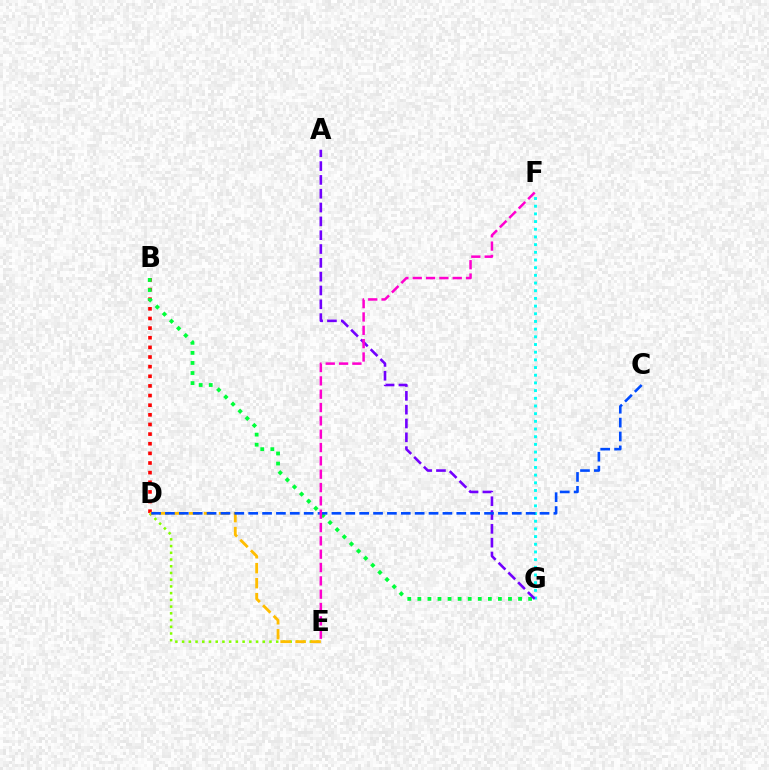{('F', 'G'): [{'color': '#00fff6', 'line_style': 'dotted', 'thickness': 2.09}], ('D', 'E'): [{'color': '#84ff00', 'line_style': 'dotted', 'thickness': 1.83}, {'color': '#ffbd00', 'line_style': 'dashed', 'thickness': 2.04}], ('B', 'D'): [{'color': '#ff0000', 'line_style': 'dotted', 'thickness': 2.62}], ('B', 'G'): [{'color': '#00ff39', 'line_style': 'dotted', 'thickness': 2.74}], ('A', 'G'): [{'color': '#7200ff', 'line_style': 'dashed', 'thickness': 1.88}], ('C', 'D'): [{'color': '#004bff', 'line_style': 'dashed', 'thickness': 1.88}], ('E', 'F'): [{'color': '#ff00cf', 'line_style': 'dashed', 'thickness': 1.81}]}